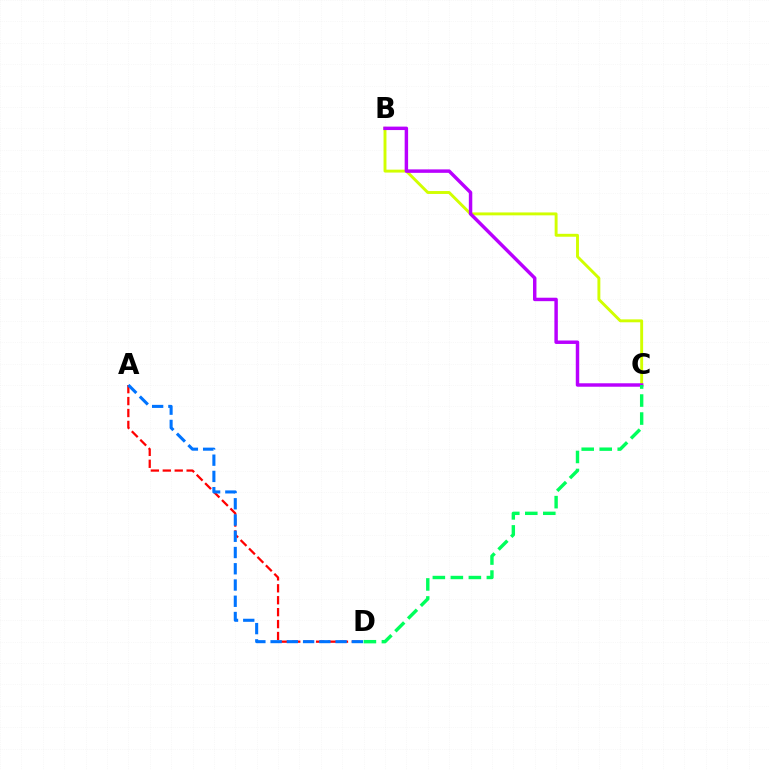{('B', 'C'): [{'color': '#d1ff00', 'line_style': 'solid', 'thickness': 2.1}, {'color': '#b900ff', 'line_style': 'solid', 'thickness': 2.48}], ('A', 'D'): [{'color': '#ff0000', 'line_style': 'dashed', 'thickness': 1.62}, {'color': '#0074ff', 'line_style': 'dashed', 'thickness': 2.21}], ('C', 'D'): [{'color': '#00ff5c', 'line_style': 'dashed', 'thickness': 2.45}]}